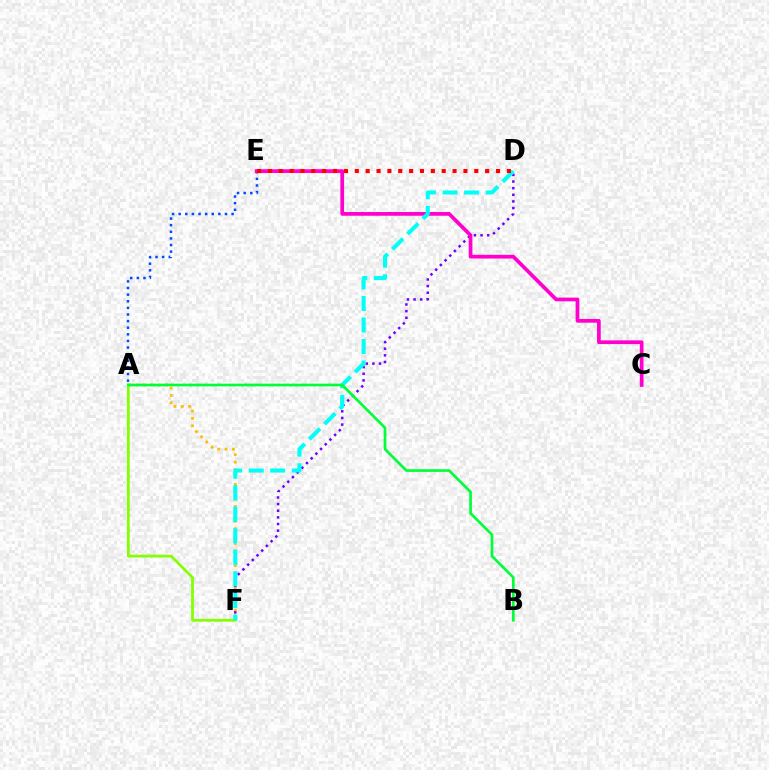{('A', 'F'): [{'color': '#ffbd00', 'line_style': 'dotted', 'thickness': 2.01}, {'color': '#84ff00', 'line_style': 'solid', 'thickness': 1.98}], ('D', 'F'): [{'color': '#7200ff', 'line_style': 'dotted', 'thickness': 1.8}, {'color': '#00fff6', 'line_style': 'dashed', 'thickness': 2.93}], ('A', 'E'): [{'color': '#004bff', 'line_style': 'dotted', 'thickness': 1.8}], ('C', 'E'): [{'color': '#ff00cf', 'line_style': 'solid', 'thickness': 2.68}], ('A', 'B'): [{'color': '#00ff39', 'line_style': 'solid', 'thickness': 1.93}], ('D', 'E'): [{'color': '#ff0000', 'line_style': 'dotted', 'thickness': 2.95}]}